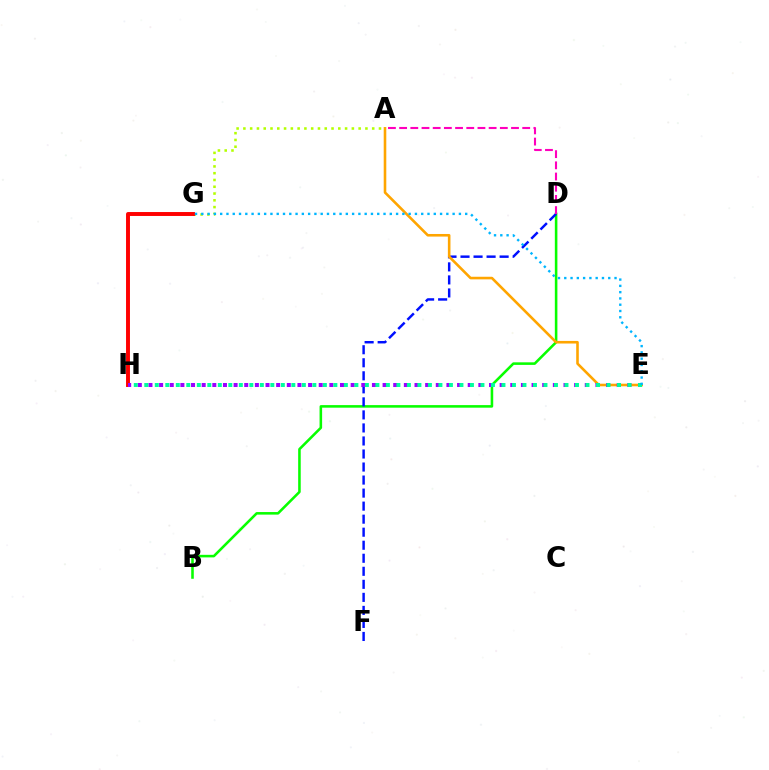{('A', 'G'): [{'color': '#b3ff00', 'line_style': 'dotted', 'thickness': 1.84}], ('B', 'D'): [{'color': '#08ff00', 'line_style': 'solid', 'thickness': 1.85}], ('D', 'F'): [{'color': '#0010ff', 'line_style': 'dashed', 'thickness': 1.77}], ('G', 'H'): [{'color': '#ff0000', 'line_style': 'solid', 'thickness': 2.83}], ('A', 'E'): [{'color': '#ffa500', 'line_style': 'solid', 'thickness': 1.87}], ('E', 'H'): [{'color': '#9b00ff', 'line_style': 'dotted', 'thickness': 2.89}, {'color': '#00ff9d', 'line_style': 'dotted', 'thickness': 2.85}], ('A', 'D'): [{'color': '#ff00bd', 'line_style': 'dashed', 'thickness': 1.52}], ('E', 'G'): [{'color': '#00b5ff', 'line_style': 'dotted', 'thickness': 1.71}]}